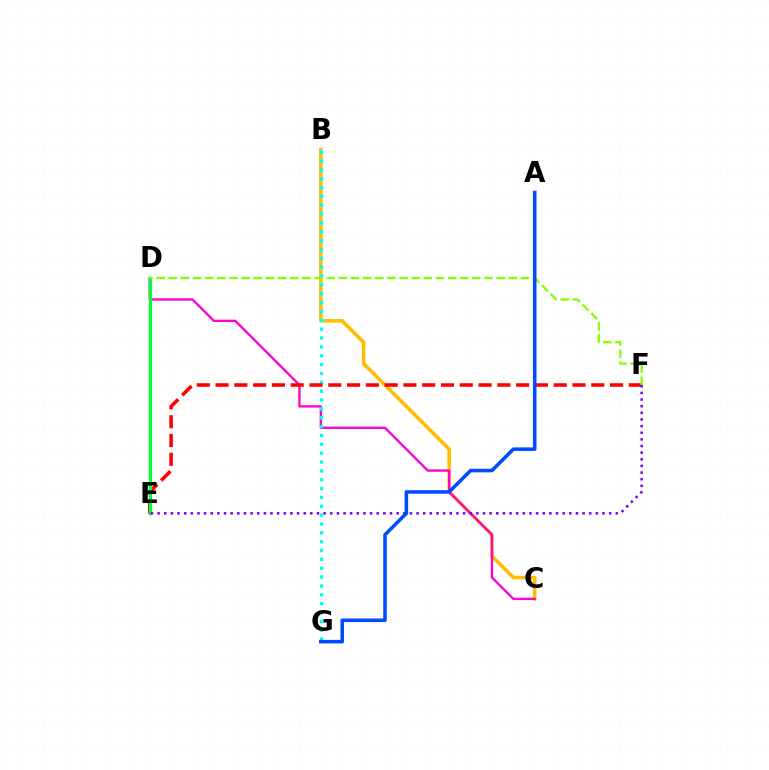{('B', 'C'): [{'color': '#ffbd00', 'line_style': 'solid', 'thickness': 2.56}], ('C', 'D'): [{'color': '#ff00cf', 'line_style': 'solid', 'thickness': 1.68}], ('B', 'G'): [{'color': '#00fff6', 'line_style': 'dotted', 'thickness': 2.41}], ('E', 'F'): [{'color': '#ff0000', 'line_style': 'dashed', 'thickness': 2.55}, {'color': '#7200ff', 'line_style': 'dotted', 'thickness': 1.8}], ('D', 'E'): [{'color': '#00ff39', 'line_style': 'solid', 'thickness': 2.38}], ('D', 'F'): [{'color': '#84ff00', 'line_style': 'dashed', 'thickness': 1.65}], ('A', 'G'): [{'color': '#004bff', 'line_style': 'solid', 'thickness': 2.56}]}